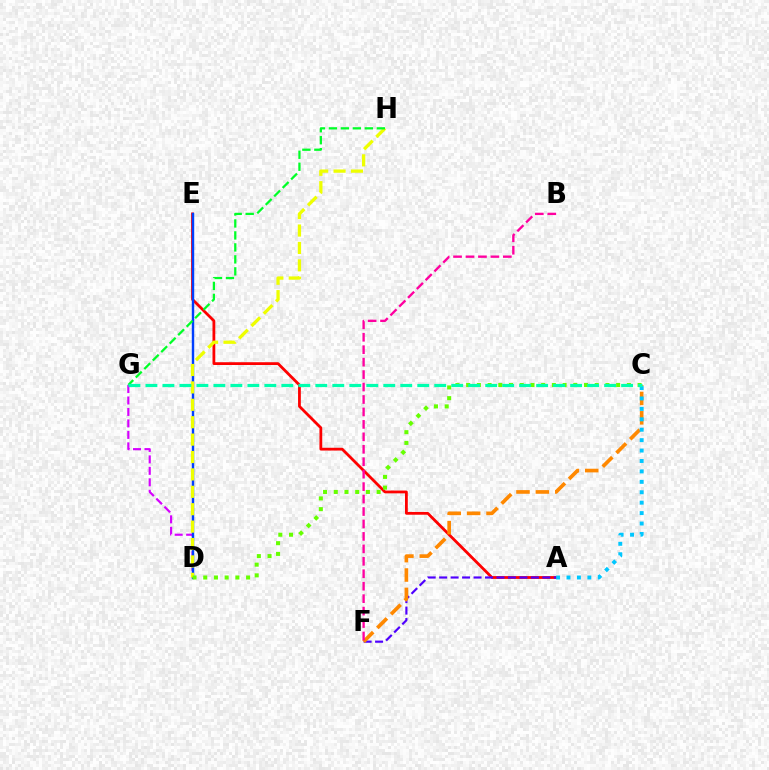{('D', 'G'): [{'color': '#d600ff', 'line_style': 'dashed', 'thickness': 1.56}], ('A', 'E'): [{'color': '#ff0000', 'line_style': 'solid', 'thickness': 2.01}], ('A', 'F'): [{'color': '#4f00ff', 'line_style': 'dashed', 'thickness': 1.56}], ('D', 'E'): [{'color': '#003fff', 'line_style': 'solid', 'thickness': 1.74}], ('C', 'F'): [{'color': '#ff8800', 'line_style': 'dashed', 'thickness': 2.64}], ('A', 'C'): [{'color': '#00c7ff', 'line_style': 'dotted', 'thickness': 2.83}], ('D', 'H'): [{'color': '#eeff00', 'line_style': 'dashed', 'thickness': 2.36}], ('G', 'H'): [{'color': '#00ff27', 'line_style': 'dashed', 'thickness': 1.63}], ('C', 'D'): [{'color': '#66ff00', 'line_style': 'dotted', 'thickness': 2.91}], ('C', 'G'): [{'color': '#00ffaf', 'line_style': 'dashed', 'thickness': 2.31}], ('B', 'F'): [{'color': '#ff00a0', 'line_style': 'dashed', 'thickness': 1.69}]}